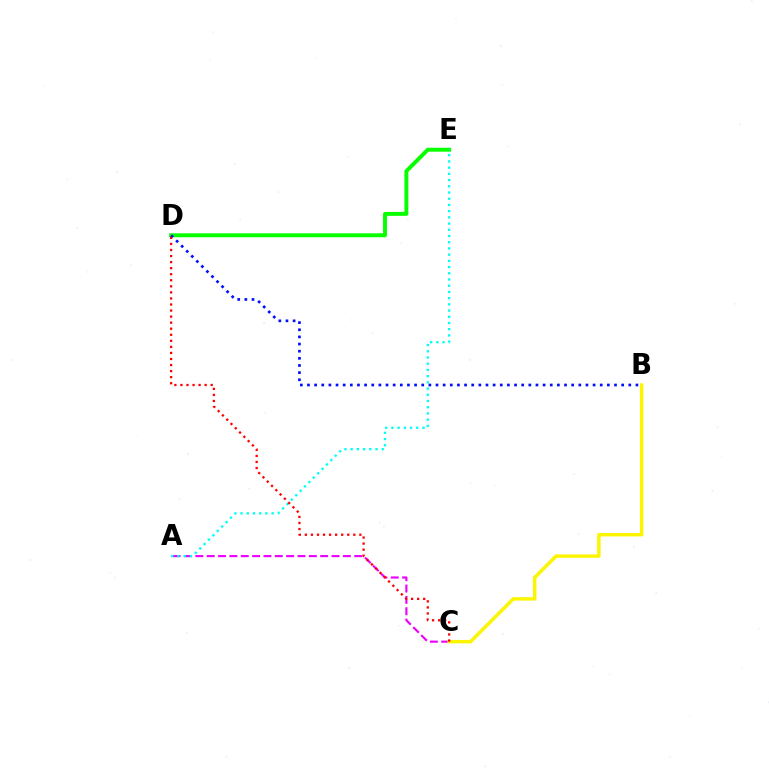{('A', 'C'): [{'color': '#ee00ff', 'line_style': 'dashed', 'thickness': 1.54}], ('D', 'E'): [{'color': '#08ff00', 'line_style': 'solid', 'thickness': 2.83}], ('A', 'E'): [{'color': '#00fff6', 'line_style': 'dotted', 'thickness': 1.69}], ('B', 'D'): [{'color': '#0010ff', 'line_style': 'dotted', 'thickness': 1.94}], ('B', 'C'): [{'color': '#fcf500', 'line_style': 'solid', 'thickness': 2.48}], ('C', 'D'): [{'color': '#ff0000', 'line_style': 'dotted', 'thickness': 1.65}]}